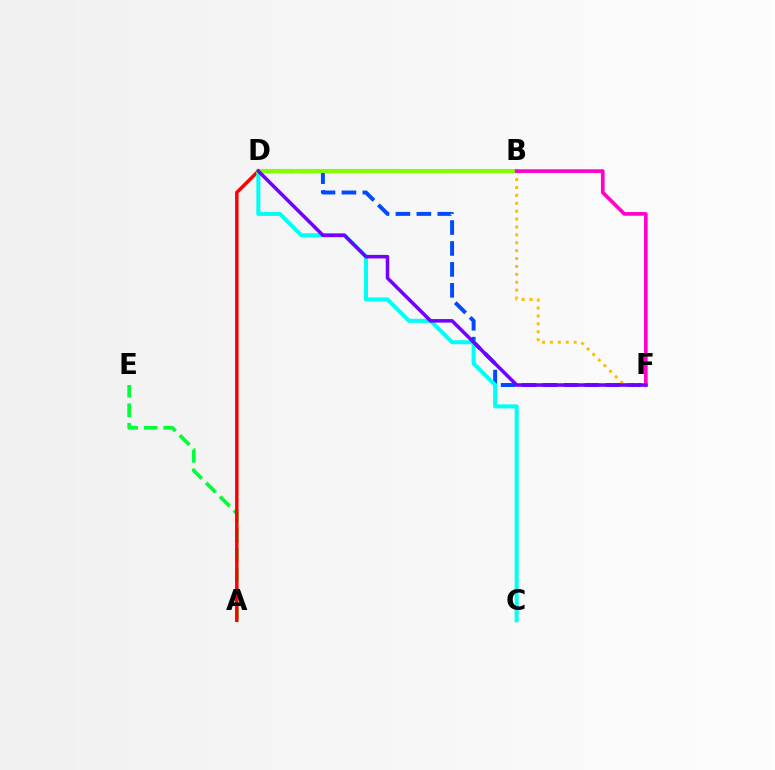{('A', 'E'): [{'color': '#00ff39', 'line_style': 'dashed', 'thickness': 2.65}], ('D', 'F'): [{'color': '#004bff', 'line_style': 'dashed', 'thickness': 2.84}, {'color': '#7200ff', 'line_style': 'solid', 'thickness': 2.54}], ('A', 'D'): [{'color': '#ff0000', 'line_style': 'solid', 'thickness': 2.49}], ('C', 'D'): [{'color': '#00fff6', 'line_style': 'solid', 'thickness': 2.91}], ('B', 'F'): [{'color': '#ffbd00', 'line_style': 'dotted', 'thickness': 2.15}, {'color': '#ff00cf', 'line_style': 'solid', 'thickness': 2.64}], ('B', 'D'): [{'color': '#84ff00', 'line_style': 'solid', 'thickness': 2.94}]}